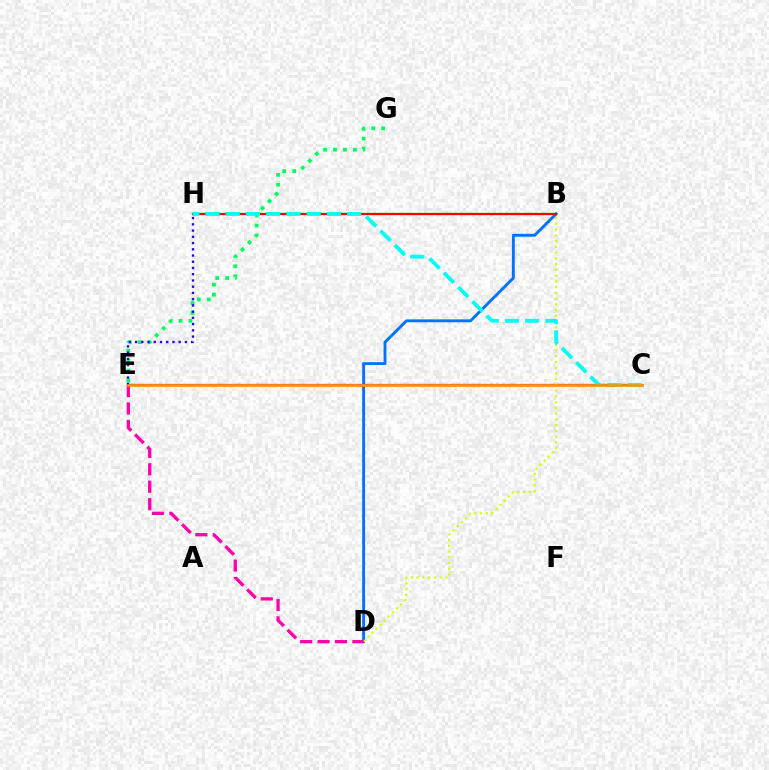{('B', 'H'): [{'color': '#3dff00', 'line_style': 'solid', 'thickness': 1.69}, {'color': '#ff0000', 'line_style': 'solid', 'thickness': 1.55}], ('B', 'D'): [{'color': '#0074ff', 'line_style': 'solid', 'thickness': 2.09}, {'color': '#d1ff00', 'line_style': 'dotted', 'thickness': 1.56}], ('C', 'E'): [{'color': '#b900ff', 'line_style': 'solid', 'thickness': 1.62}, {'color': '#ff9400', 'line_style': 'solid', 'thickness': 1.93}], ('E', 'G'): [{'color': '#00ff5c', 'line_style': 'dotted', 'thickness': 2.7}], ('E', 'H'): [{'color': '#2500ff', 'line_style': 'dotted', 'thickness': 1.69}], ('D', 'E'): [{'color': '#ff00ac', 'line_style': 'dashed', 'thickness': 2.37}], ('C', 'H'): [{'color': '#00fff6', 'line_style': 'dashed', 'thickness': 2.75}]}